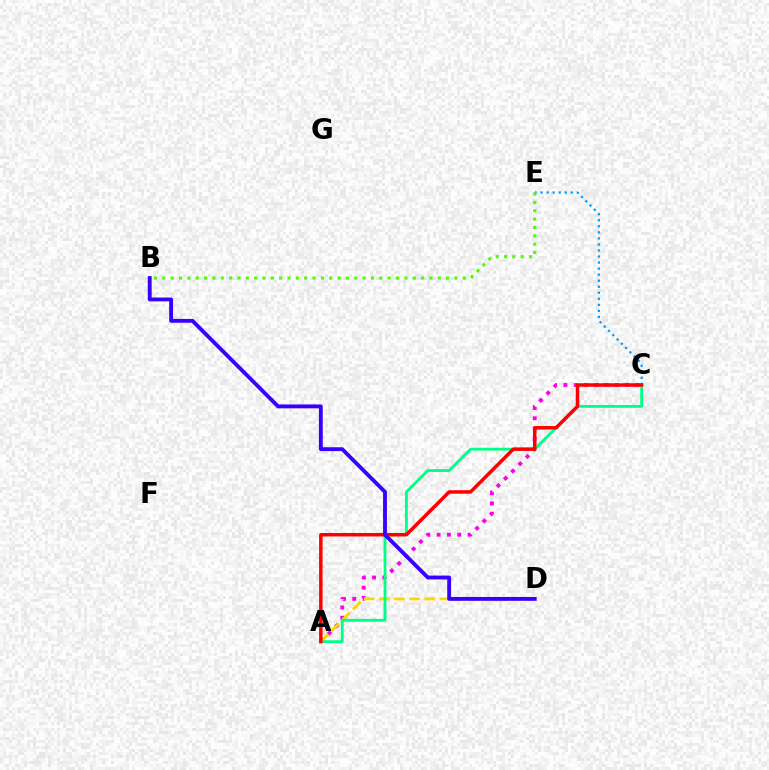{('C', 'E'): [{'color': '#009eff', 'line_style': 'dotted', 'thickness': 1.64}], ('A', 'C'): [{'color': '#ff00ed', 'line_style': 'dotted', 'thickness': 2.8}, {'color': '#00ff86', 'line_style': 'solid', 'thickness': 2.04}, {'color': '#ff0000', 'line_style': 'solid', 'thickness': 2.51}], ('A', 'D'): [{'color': '#ffd500', 'line_style': 'dashed', 'thickness': 2.06}], ('B', 'E'): [{'color': '#4fff00', 'line_style': 'dotted', 'thickness': 2.27}], ('B', 'D'): [{'color': '#3700ff', 'line_style': 'solid', 'thickness': 2.78}]}